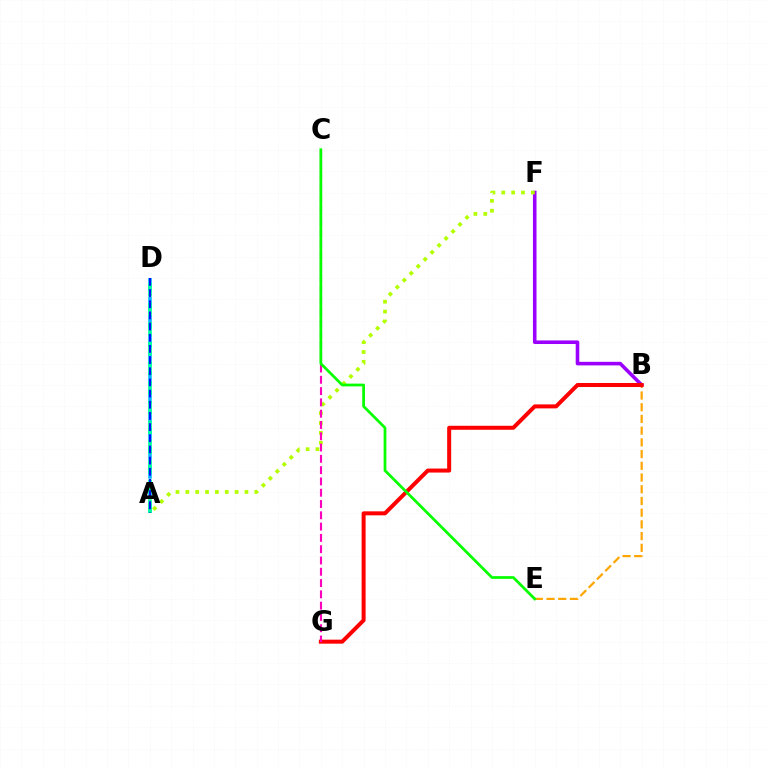{('B', 'E'): [{'color': '#ffa500', 'line_style': 'dashed', 'thickness': 1.59}], ('B', 'F'): [{'color': '#9b00ff', 'line_style': 'solid', 'thickness': 2.58}], ('A', 'D'): [{'color': '#00b5ff', 'line_style': 'dashed', 'thickness': 2.55}, {'color': '#00ff9d', 'line_style': 'dashed', 'thickness': 2.67}, {'color': '#0010ff', 'line_style': 'dashed', 'thickness': 1.52}], ('A', 'F'): [{'color': '#b3ff00', 'line_style': 'dotted', 'thickness': 2.68}], ('B', 'G'): [{'color': '#ff0000', 'line_style': 'solid', 'thickness': 2.88}], ('C', 'G'): [{'color': '#ff00bd', 'line_style': 'dashed', 'thickness': 1.53}], ('C', 'E'): [{'color': '#08ff00', 'line_style': 'solid', 'thickness': 1.98}]}